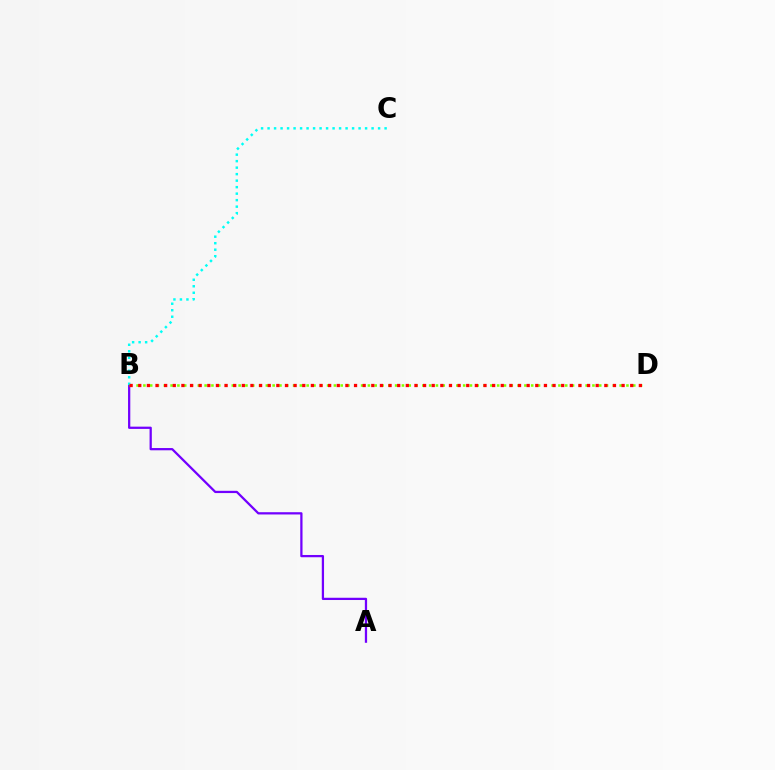{('A', 'B'): [{'color': '#7200ff', 'line_style': 'solid', 'thickness': 1.62}], ('B', 'D'): [{'color': '#84ff00', 'line_style': 'dotted', 'thickness': 1.85}, {'color': '#ff0000', 'line_style': 'dotted', 'thickness': 2.35}], ('B', 'C'): [{'color': '#00fff6', 'line_style': 'dotted', 'thickness': 1.77}]}